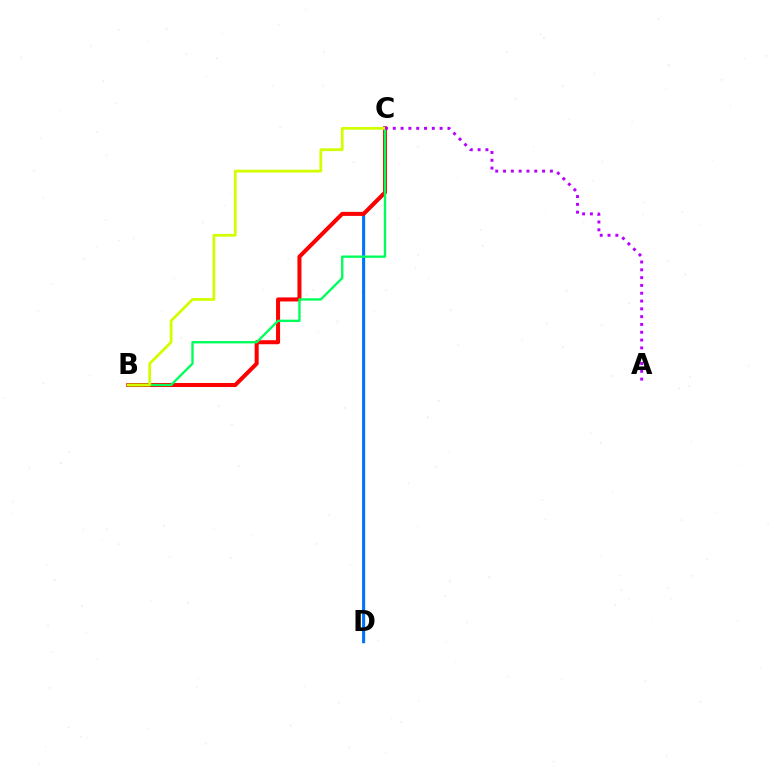{('C', 'D'): [{'color': '#0074ff', 'line_style': 'solid', 'thickness': 2.22}], ('B', 'C'): [{'color': '#ff0000', 'line_style': 'solid', 'thickness': 2.9}, {'color': '#00ff5c', 'line_style': 'solid', 'thickness': 1.7}, {'color': '#d1ff00', 'line_style': 'solid', 'thickness': 1.99}], ('A', 'C'): [{'color': '#b900ff', 'line_style': 'dotted', 'thickness': 2.12}]}